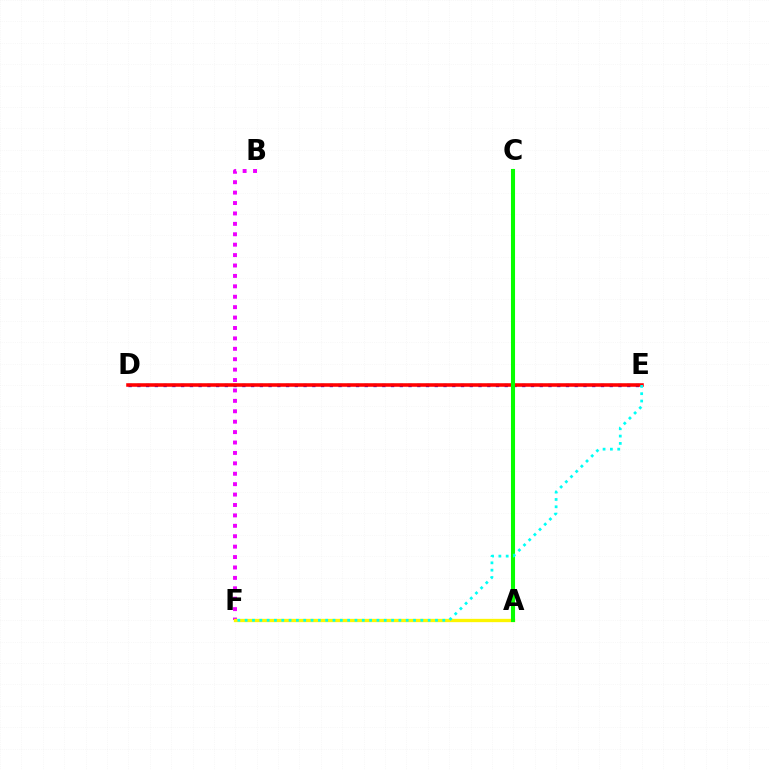{('D', 'E'): [{'color': '#0010ff', 'line_style': 'dotted', 'thickness': 2.38}, {'color': '#ff0000', 'line_style': 'solid', 'thickness': 2.56}], ('B', 'F'): [{'color': '#ee00ff', 'line_style': 'dotted', 'thickness': 2.83}], ('A', 'F'): [{'color': '#fcf500', 'line_style': 'solid', 'thickness': 2.39}], ('A', 'C'): [{'color': '#08ff00', 'line_style': 'solid', 'thickness': 2.94}], ('E', 'F'): [{'color': '#00fff6', 'line_style': 'dotted', 'thickness': 1.99}]}